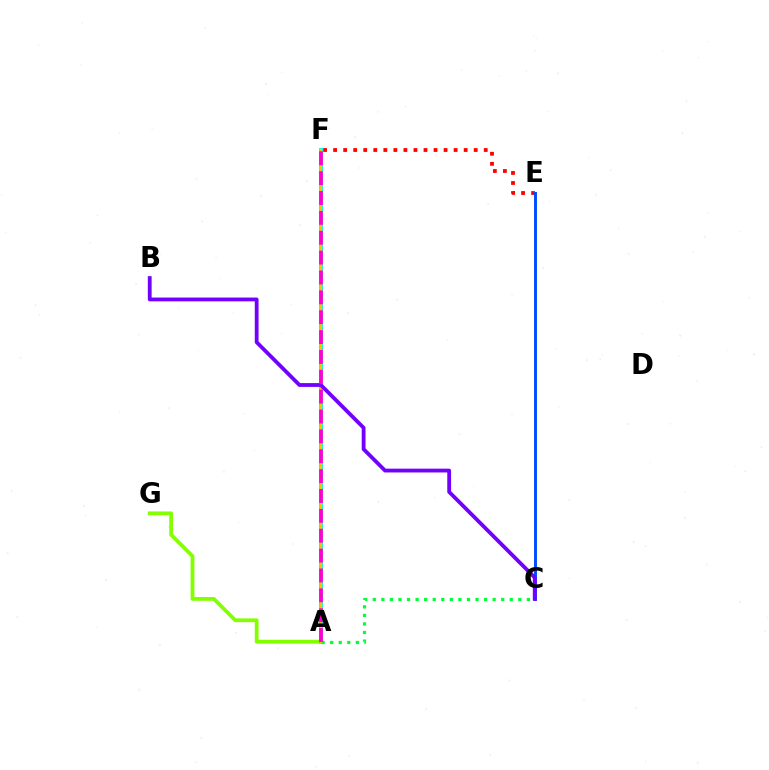{('A', 'G'): [{'color': '#84ff00', 'line_style': 'solid', 'thickness': 2.72}], ('A', 'F'): [{'color': '#00fff6', 'line_style': 'solid', 'thickness': 2.91}, {'color': '#ffbd00', 'line_style': 'solid', 'thickness': 1.68}, {'color': '#ff00cf', 'line_style': 'dashed', 'thickness': 2.7}], ('A', 'C'): [{'color': '#00ff39', 'line_style': 'dotted', 'thickness': 2.33}], ('E', 'F'): [{'color': '#ff0000', 'line_style': 'dotted', 'thickness': 2.73}], ('C', 'E'): [{'color': '#004bff', 'line_style': 'solid', 'thickness': 2.11}], ('B', 'C'): [{'color': '#7200ff', 'line_style': 'solid', 'thickness': 2.74}]}